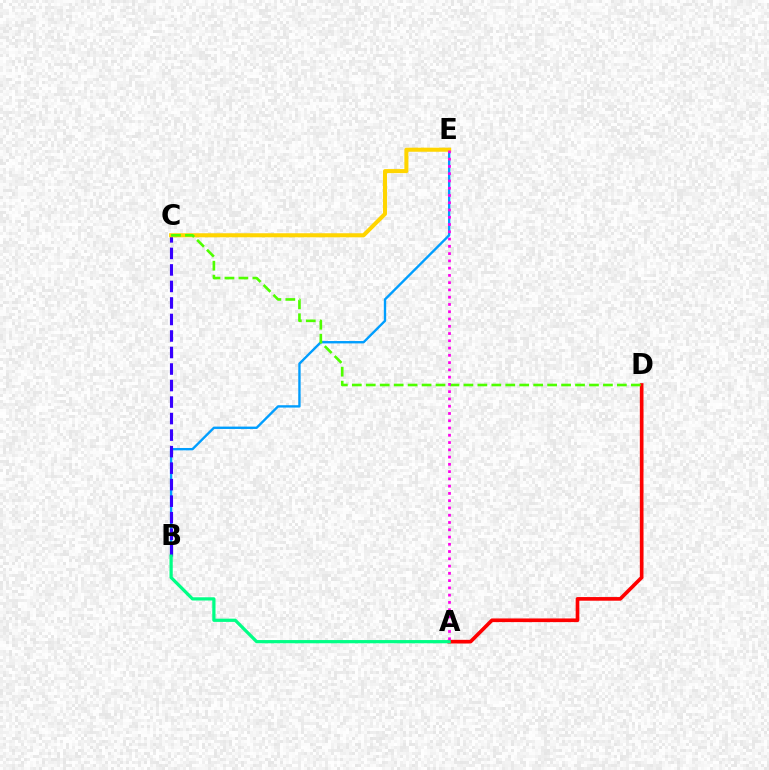{('B', 'E'): [{'color': '#009eff', 'line_style': 'solid', 'thickness': 1.7}], ('B', 'C'): [{'color': '#3700ff', 'line_style': 'dashed', 'thickness': 2.24}], ('A', 'D'): [{'color': '#ff0000', 'line_style': 'solid', 'thickness': 2.63}], ('A', 'B'): [{'color': '#00ff86', 'line_style': 'solid', 'thickness': 2.33}], ('C', 'E'): [{'color': '#ffd500', 'line_style': 'solid', 'thickness': 2.92}], ('C', 'D'): [{'color': '#4fff00', 'line_style': 'dashed', 'thickness': 1.9}], ('A', 'E'): [{'color': '#ff00ed', 'line_style': 'dotted', 'thickness': 1.97}]}